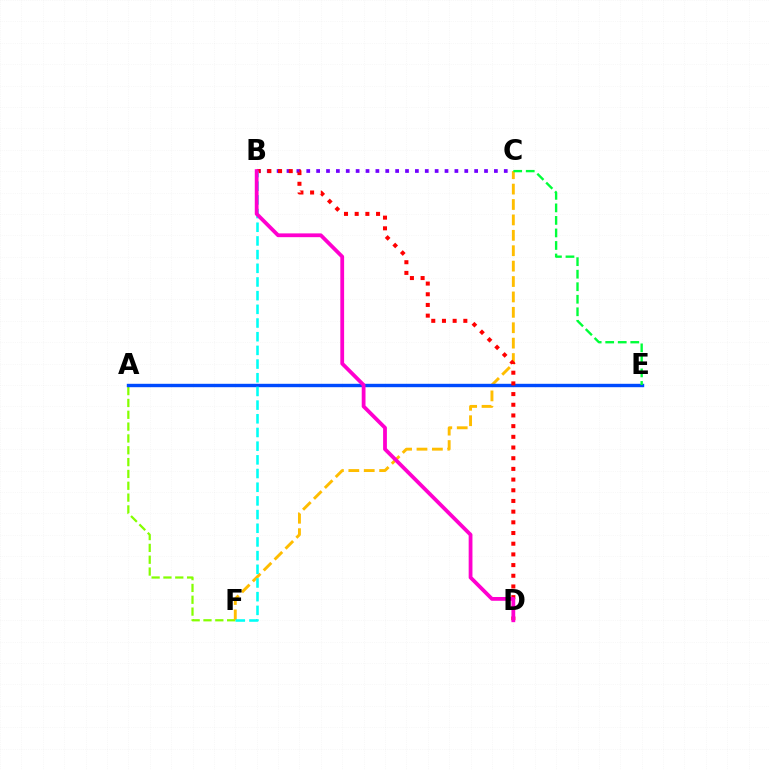{('B', 'C'): [{'color': '#7200ff', 'line_style': 'dotted', 'thickness': 2.68}], ('A', 'F'): [{'color': '#84ff00', 'line_style': 'dashed', 'thickness': 1.61}], ('C', 'F'): [{'color': '#ffbd00', 'line_style': 'dashed', 'thickness': 2.09}], ('A', 'E'): [{'color': '#004bff', 'line_style': 'solid', 'thickness': 2.45}], ('B', 'D'): [{'color': '#ff0000', 'line_style': 'dotted', 'thickness': 2.9}, {'color': '#ff00cf', 'line_style': 'solid', 'thickness': 2.73}], ('C', 'E'): [{'color': '#00ff39', 'line_style': 'dashed', 'thickness': 1.7}], ('B', 'F'): [{'color': '#00fff6', 'line_style': 'dashed', 'thickness': 1.86}]}